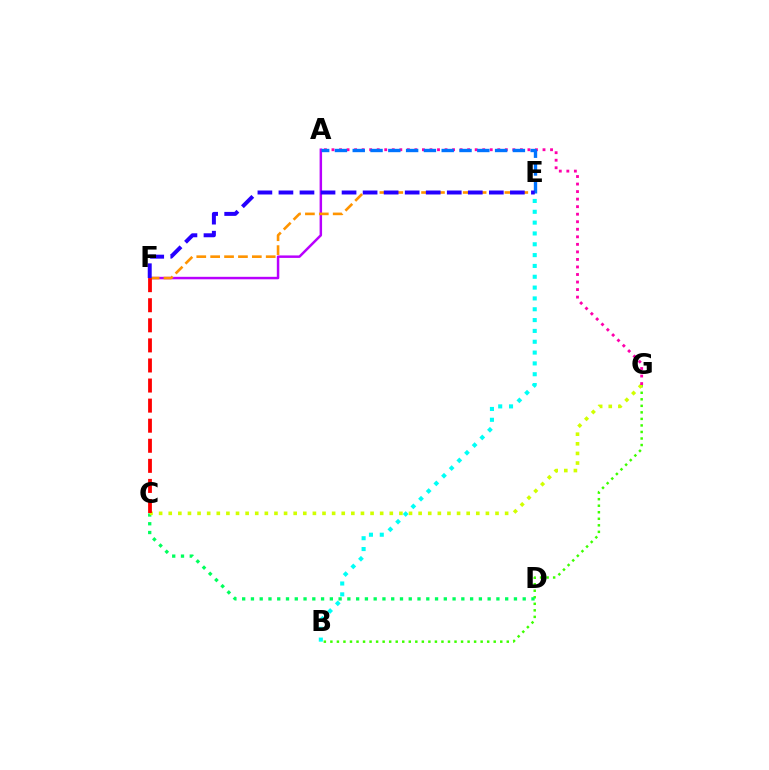{('A', 'F'): [{'color': '#b900ff', 'line_style': 'solid', 'thickness': 1.78}], ('B', 'G'): [{'color': '#3dff00', 'line_style': 'dotted', 'thickness': 1.78}], ('B', 'E'): [{'color': '#00fff6', 'line_style': 'dotted', 'thickness': 2.94}], ('C', 'D'): [{'color': '#00ff5c', 'line_style': 'dotted', 'thickness': 2.38}], ('C', 'G'): [{'color': '#d1ff00', 'line_style': 'dotted', 'thickness': 2.61}], ('E', 'F'): [{'color': '#ff9400', 'line_style': 'dashed', 'thickness': 1.89}, {'color': '#2500ff', 'line_style': 'dashed', 'thickness': 2.86}], ('A', 'G'): [{'color': '#ff00ac', 'line_style': 'dotted', 'thickness': 2.05}], ('A', 'E'): [{'color': '#0074ff', 'line_style': 'dashed', 'thickness': 2.42}], ('C', 'F'): [{'color': '#ff0000', 'line_style': 'dashed', 'thickness': 2.73}]}